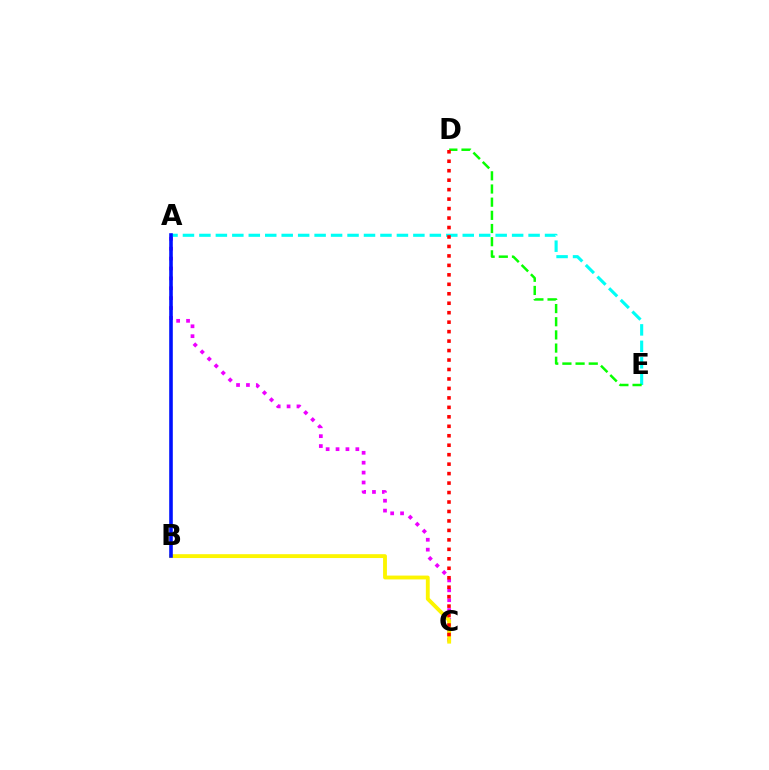{('A', 'C'): [{'color': '#ee00ff', 'line_style': 'dotted', 'thickness': 2.69}], ('B', 'C'): [{'color': '#fcf500', 'line_style': 'solid', 'thickness': 2.77}], ('A', 'E'): [{'color': '#00fff6', 'line_style': 'dashed', 'thickness': 2.24}], ('D', 'E'): [{'color': '#08ff00', 'line_style': 'dashed', 'thickness': 1.79}], ('C', 'D'): [{'color': '#ff0000', 'line_style': 'dotted', 'thickness': 2.57}], ('A', 'B'): [{'color': '#0010ff', 'line_style': 'solid', 'thickness': 2.59}]}